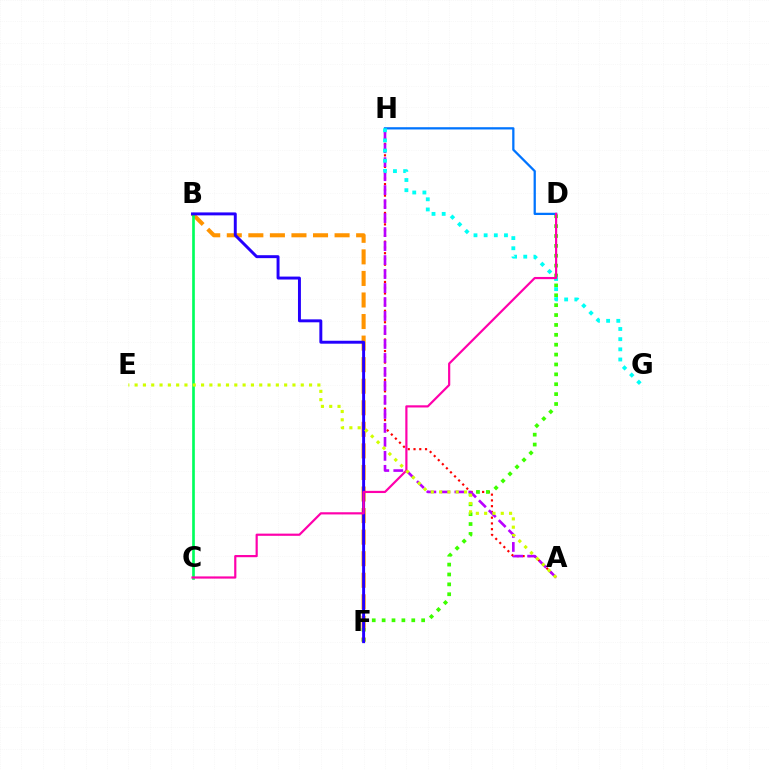{('A', 'H'): [{'color': '#ff0000', 'line_style': 'dotted', 'thickness': 1.56}, {'color': '#b900ff', 'line_style': 'dashed', 'thickness': 1.9}], ('B', 'F'): [{'color': '#ff9400', 'line_style': 'dashed', 'thickness': 2.93}, {'color': '#2500ff', 'line_style': 'solid', 'thickness': 2.12}], ('D', 'F'): [{'color': '#3dff00', 'line_style': 'dotted', 'thickness': 2.69}], ('D', 'H'): [{'color': '#0074ff', 'line_style': 'solid', 'thickness': 1.63}], ('G', 'H'): [{'color': '#00fff6', 'line_style': 'dotted', 'thickness': 2.76}], ('B', 'C'): [{'color': '#00ff5c', 'line_style': 'solid', 'thickness': 1.93}], ('C', 'D'): [{'color': '#ff00ac', 'line_style': 'solid', 'thickness': 1.58}], ('A', 'E'): [{'color': '#d1ff00', 'line_style': 'dotted', 'thickness': 2.26}]}